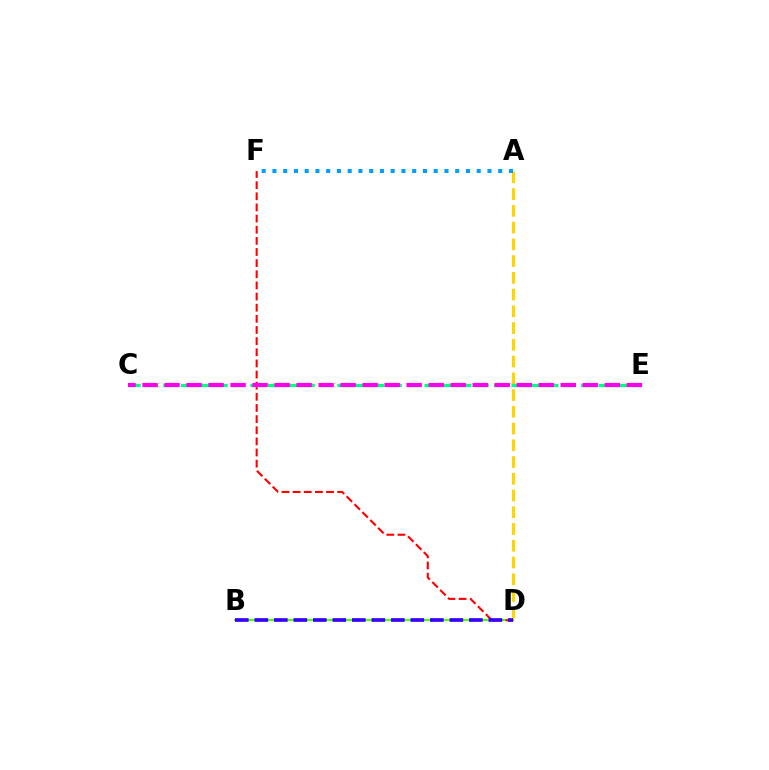{('A', 'D'): [{'color': '#ffd500', 'line_style': 'dashed', 'thickness': 2.27}], ('B', 'D'): [{'color': '#4fff00', 'line_style': 'solid', 'thickness': 1.5}, {'color': '#3700ff', 'line_style': 'dashed', 'thickness': 2.65}], ('D', 'F'): [{'color': '#ff0000', 'line_style': 'dashed', 'thickness': 1.51}], ('C', 'E'): [{'color': '#00ff86', 'line_style': 'dashed', 'thickness': 2.36}, {'color': '#ff00ed', 'line_style': 'dashed', 'thickness': 2.99}], ('A', 'F'): [{'color': '#009eff', 'line_style': 'dotted', 'thickness': 2.92}]}